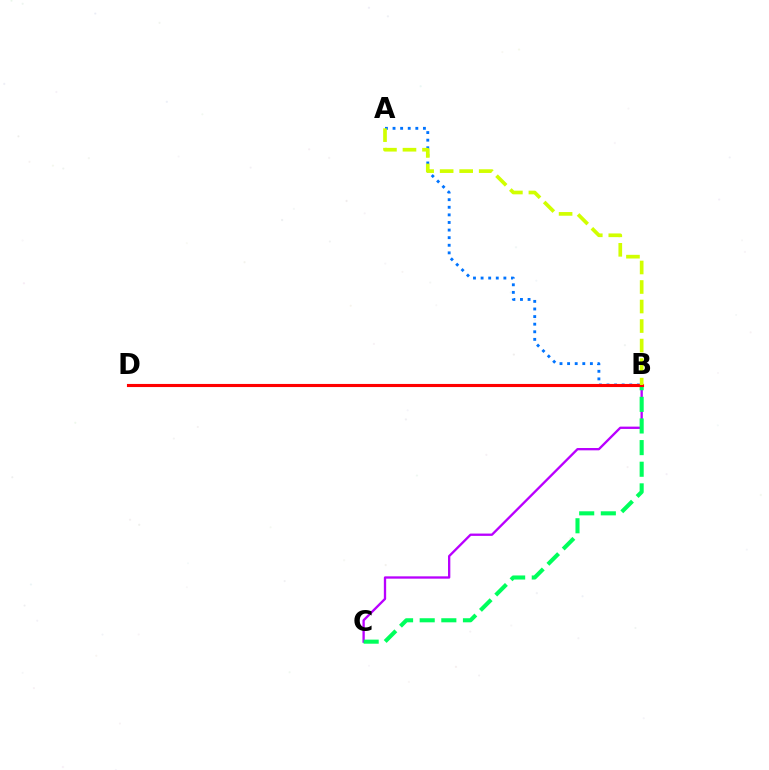{('B', 'C'): [{'color': '#b900ff', 'line_style': 'solid', 'thickness': 1.67}, {'color': '#00ff5c', 'line_style': 'dashed', 'thickness': 2.94}], ('A', 'B'): [{'color': '#0074ff', 'line_style': 'dotted', 'thickness': 2.06}, {'color': '#d1ff00', 'line_style': 'dashed', 'thickness': 2.65}], ('B', 'D'): [{'color': '#ff0000', 'line_style': 'solid', 'thickness': 2.24}]}